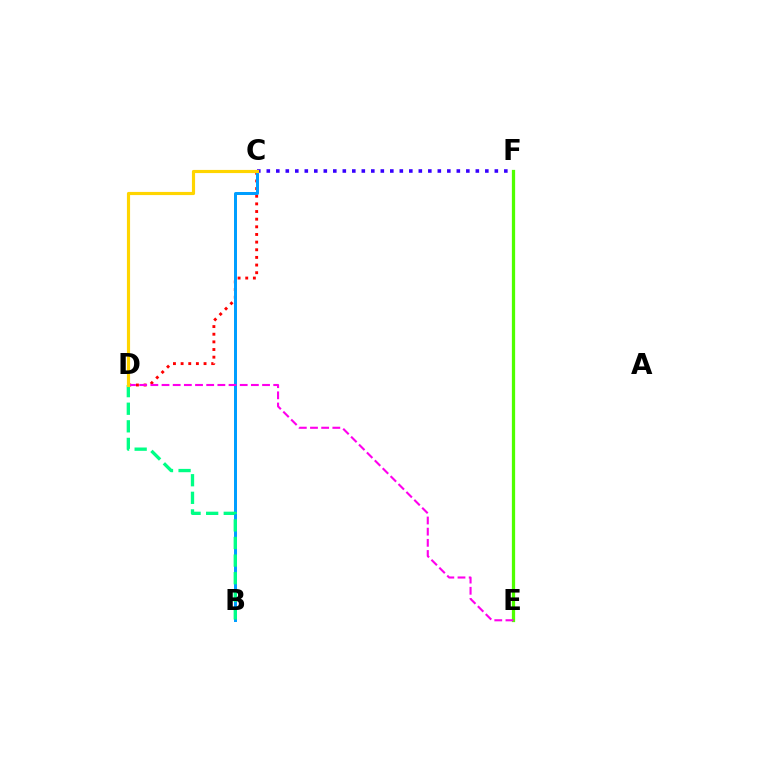{('C', 'D'): [{'color': '#ff0000', 'line_style': 'dotted', 'thickness': 2.08}, {'color': '#ffd500', 'line_style': 'solid', 'thickness': 2.27}], ('B', 'C'): [{'color': '#009eff', 'line_style': 'solid', 'thickness': 2.15}], ('C', 'F'): [{'color': '#3700ff', 'line_style': 'dotted', 'thickness': 2.58}], ('E', 'F'): [{'color': '#4fff00', 'line_style': 'solid', 'thickness': 2.35}], ('D', 'E'): [{'color': '#ff00ed', 'line_style': 'dashed', 'thickness': 1.52}], ('B', 'D'): [{'color': '#00ff86', 'line_style': 'dashed', 'thickness': 2.39}]}